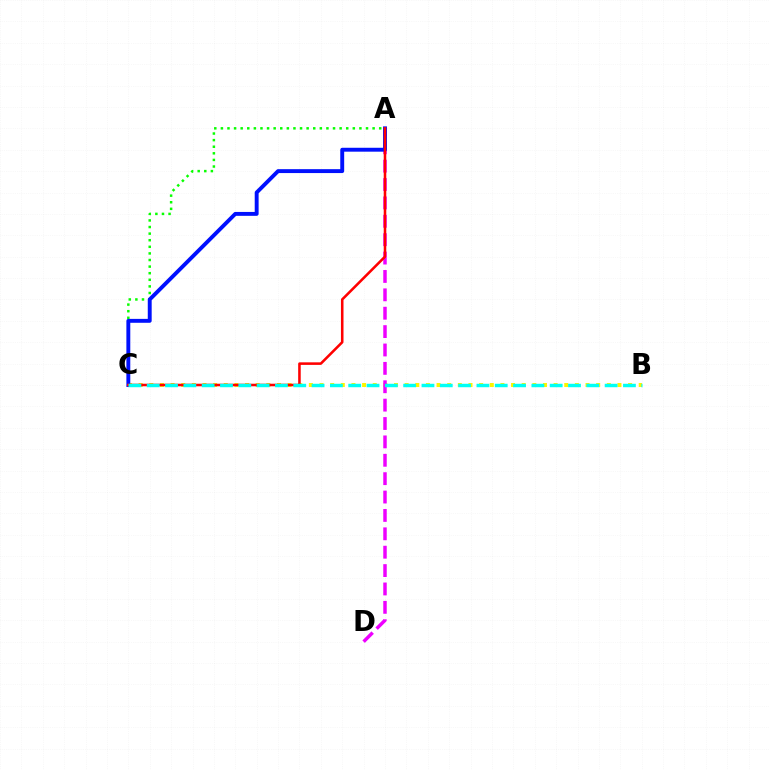{('A', 'C'): [{'color': '#08ff00', 'line_style': 'dotted', 'thickness': 1.79}, {'color': '#0010ff', 'line_style': 'solid', 'thickness': 2.81}, {'color': '#ff0000', 'line_style': 'solid', 'thickness': 1.84}], ('B', 'C'): [{'color': '#fcf500', 'line_style': 'dotted', 'thickness': 2.89}, {'color': '#00fff6', 'line_style': 'dashed', 'thickness': 2.49}], ('A', 'D'): [{'color': '#ee00ff', 'line_style': 'dashed', 'thickness': 2.5}]}